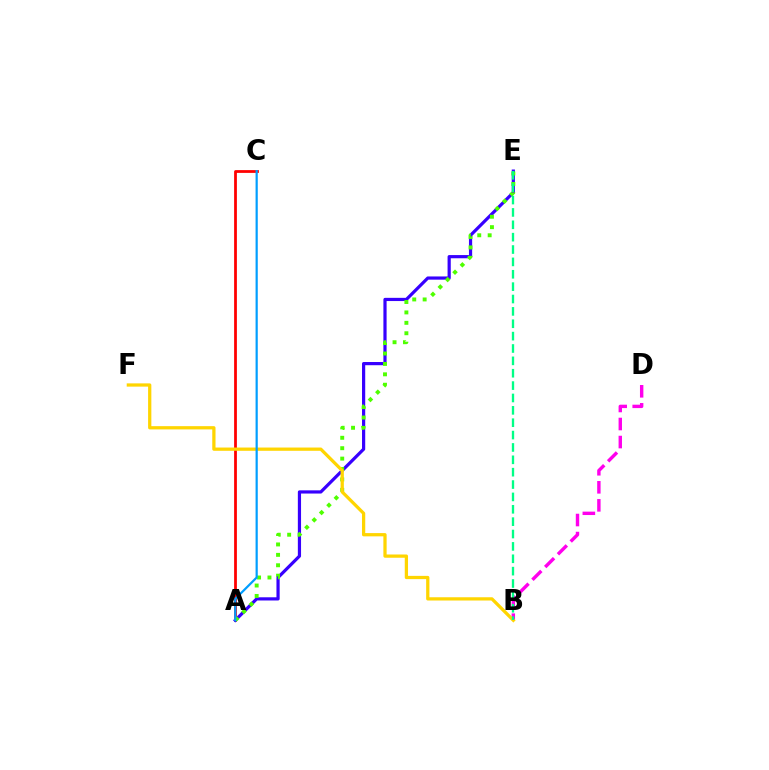{('A', 'C'): [{'color': '#ff0000', 'line_style': 'solid', 'thickness': 2.0}, {'color': '#009eff', 'line_style': 'solid', 'thickness': 1.59}], ('A', 'E'): [{'color': '#3700ff', 'line_style': 'solid', 'thickness': 2.31}, {'color': '#4fff00', 'line_style': 'dotted', 'thickness': 2.83}], ('B', 'D'): [{'color': '#ff00ed', 'line_style': 'dashed', 'thickness': 2.45}], ('B', 'F'): [{'color': '#ffd500', 'line_style': 'solid', 'thickness': 2.34}], ('B', 'E'): [{'color': '#00ff86', 'line_style': 'dashed', 'thickness': 1.68}]}